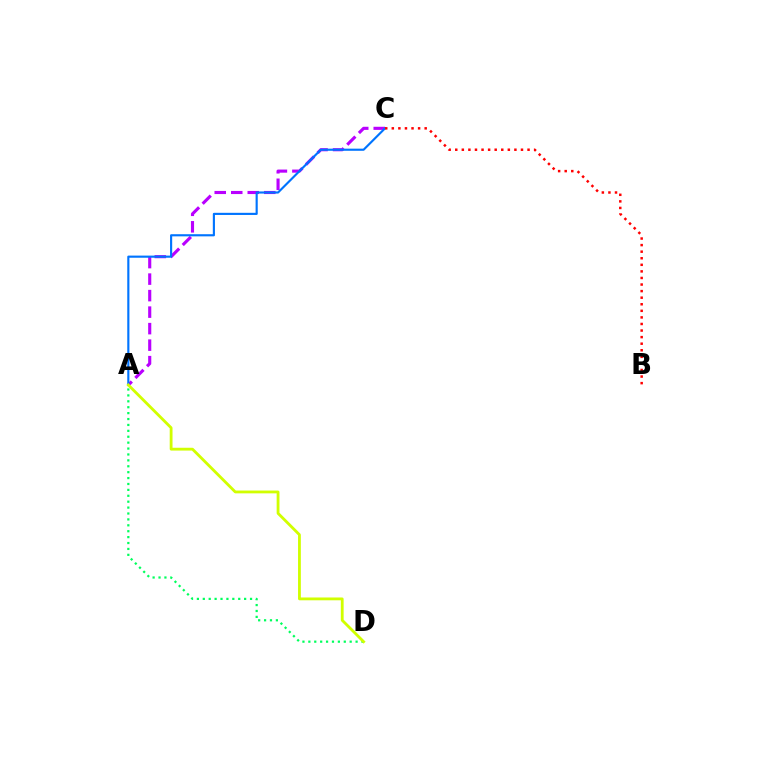{('A', 'C'): [{'color': '#b900ff', 'line_style': 'dashed', 'thickness': 2.24}, {'color': '#0074ff', 'line_style': 'solid', 'thickness': 1.54}], ('A', 'D'): [{'color': '#00ff5c', 'line_style': 'dotted', 'thickness': 1.6}, {'color': '#d1ff00', 'line_style': 'solid', 'thickness': 2.03}], ('B', 'C'): [{'color': '#ff0000', 'line_style': 'dotted', 'thickness': 1.79}]}